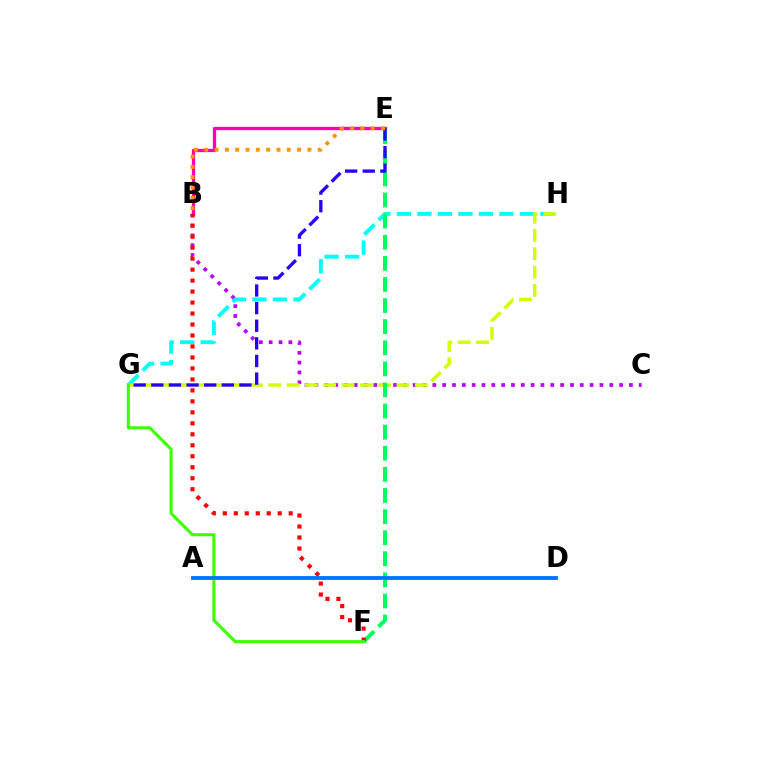{('B', 'C'): [{'color': '#b900ff', 'line_style': 'dotted', 'thickness': 2.67}], ('B', 'E'): [{'color': '#ff00ac', 'line_style': 'solid', 'thickness': 2.38}, {'color': '#ff9400', 'line_style': 'dotted', 'thickness': 2.8}], ('G', 'H'): [{'color': '#00fff6', 'line_style': 'dashed', 'thickness': 2.78}, {'color': '#d1ff00', 'line_style': 'dashed', 'thickness': 2.49}], ('E', 'F'): [{'color': '#00ff5c', 'line_style': 'dashed', 'thickness': 2.87}], ('B', 'F'): [{'color': '#ff0000', 'line_style': 'dotted', 'thickness': 2.98}], ('F', 'G'): [{'color': '#3dff00', 'line_style': 'solid', 'thickness': 2.22}], ('A', 'D'): [{'color': '#0074ff', 'line_style': 'solid', 'thickness': 2.76}], ('E', 'G'): [{'color': '#2500ff', 'line_style': 'dashed', 'thickness': 2.39}]}